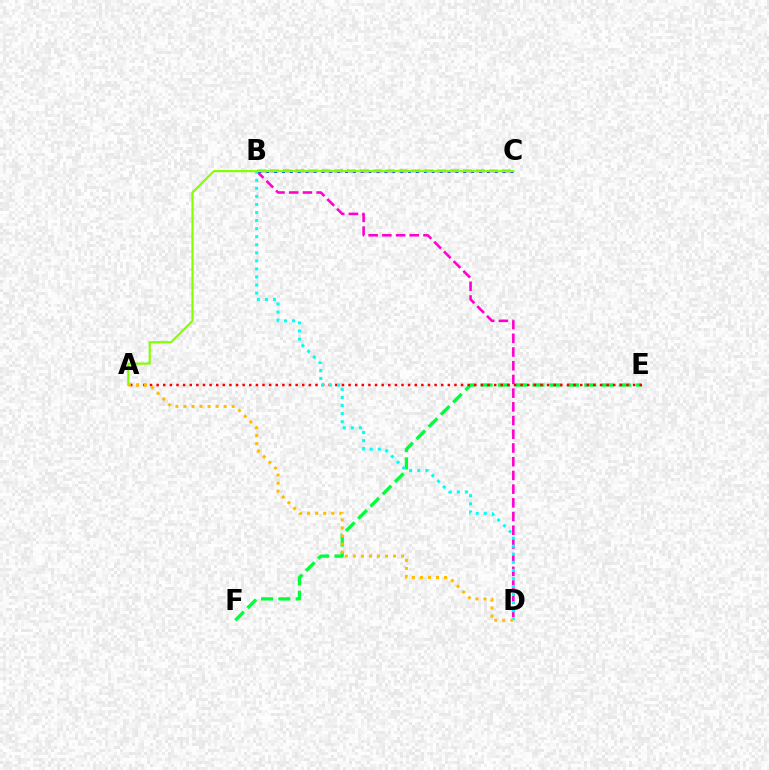{('B', 'D'): [{'color': '#ff00cf', 'line_style': 'dashed', 'thickness': 1.86}, {'color': '#00fff6', 'line_style': 'dotted', 'thickness': 2.19}], ('B', 'C'): [{'color': '#7200ff', 'line_style': 'dashed', 'thickness': 1.75}, {'color': '#004bff', 'line_style': 'dotted', 'thickness': 2.14}], ('E', 'F'): [{'color': '#00ff39', 'line_style': 'dashed', 'thickness': 2.35}], ('A', 'E'): [{'color': '#ff0000', 'line_style': 'dotted', 'thickness': 1.8}], ('A', 'C'): [{'color': '#84ff00', 'line_style': 'solid', 'thickness': 1.55}], ('A', 'D'): [{'color': '#ffbd00', 'line_style': 'dotted', 'thickness': 2.19}]}